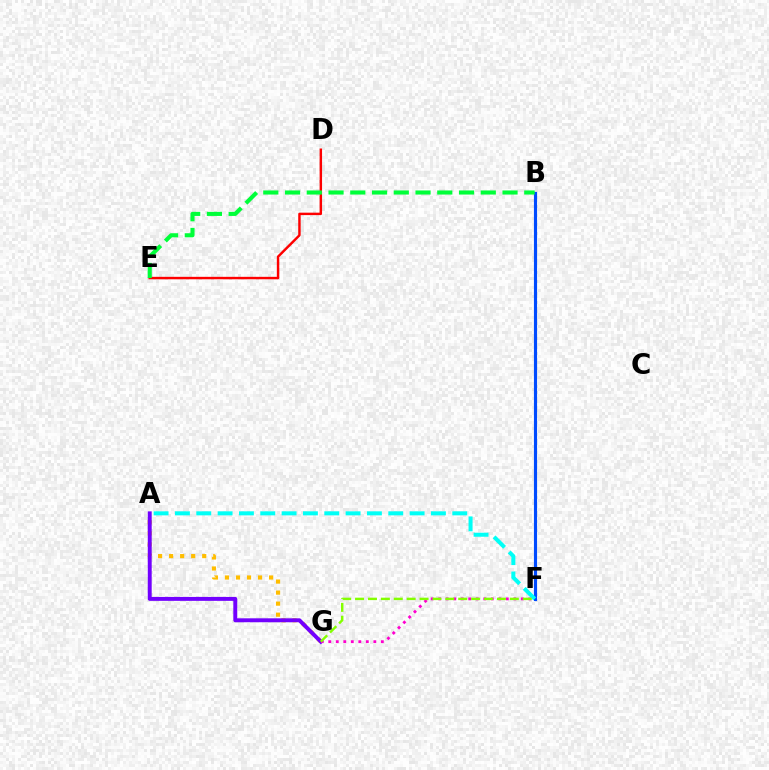{('A', 'G'): [{'color': '#ffbd00', 'line_style': 'dotted', 'thickness': 3.0}, {'color': '#7200ff', 'line_style': 'solid', 'thickness': 2.83}], ('D', 'E'): [{'color': '#ff0000', 'line_style': 'solid', 'thickness': 1.76}], ('B', 'F'): [{'color': '#004bff', 'line_style': 'solid', 'thickness': 2.26}], ('F', 'G'): [{'color': '#ff00cf', 'line_style': 'dotted', 'thickness': 2.04}, {'color': '#84ff00', 'line_style': 'dashed', 'thickness': 1.75}], ('A', 'F'): [{'color': '#00fff6', 'line_style': 'dashed', 'thickness': 2.9}], ('B', 'E'): [{'color': '#00ff39', 'line_style': 'dashed', 'thickness': 2.95}]}